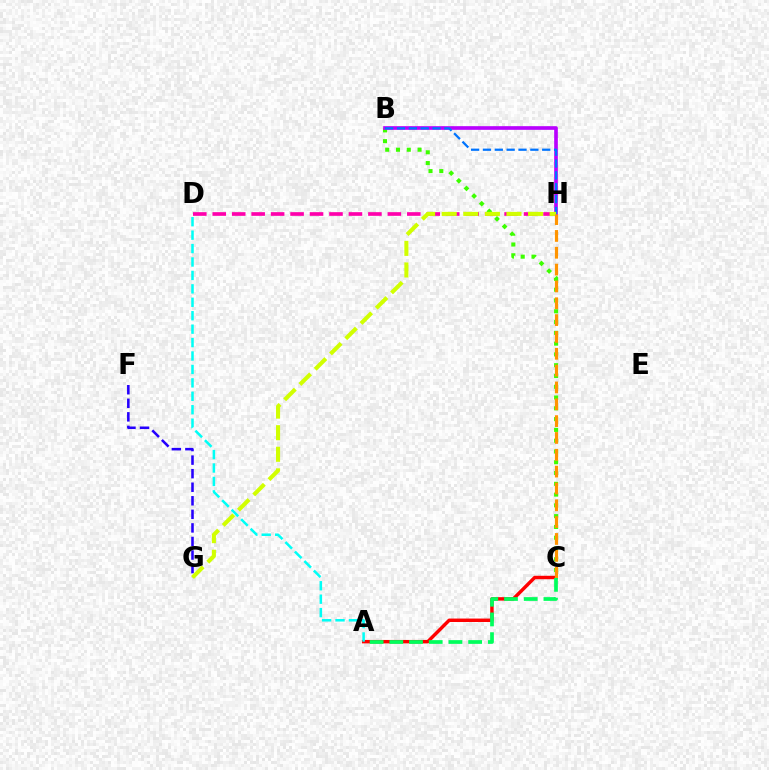{('F', 'G'): [{'color': '#2500ff', 'line_style': 'dashed', 'thickness': 1.84}], ('B', 'C'): [{'color': '#3dff00', 'line_style': 'dotted', 'thickness': 2.93}], ('D', 'H'): [{'color': '#ff00ac', 'line_style': 'dashed', 'thickness': 2.64}], ('B', 'H'): [{'color': '#b900ff', 'line_style': 'solid', 'thickness': 2.63}, {'color': '#0074ff', 'line_style': 'dashed', 'thickness': 1.61}], ('G', 'H'): [{'color': '#d1ff00', 'line_style': 'dashed', 'thickness': 2.93}], ('A', 'C'): [{'color': '#ff0000', 'line_style': 'solid', 'thickness': 2.48}, {'color': '#00ff5c', 'line_style': 'dashed', 'thickness': 2.68}], ('A', 'D'): [{'color': '#00fff6', 'line_style': 'dashed', 'thickness': 1.82}], ('C', 'H'): [{'color': '#ff9400', 'line_style': 'dashed', 'thickness': 2.29}]}